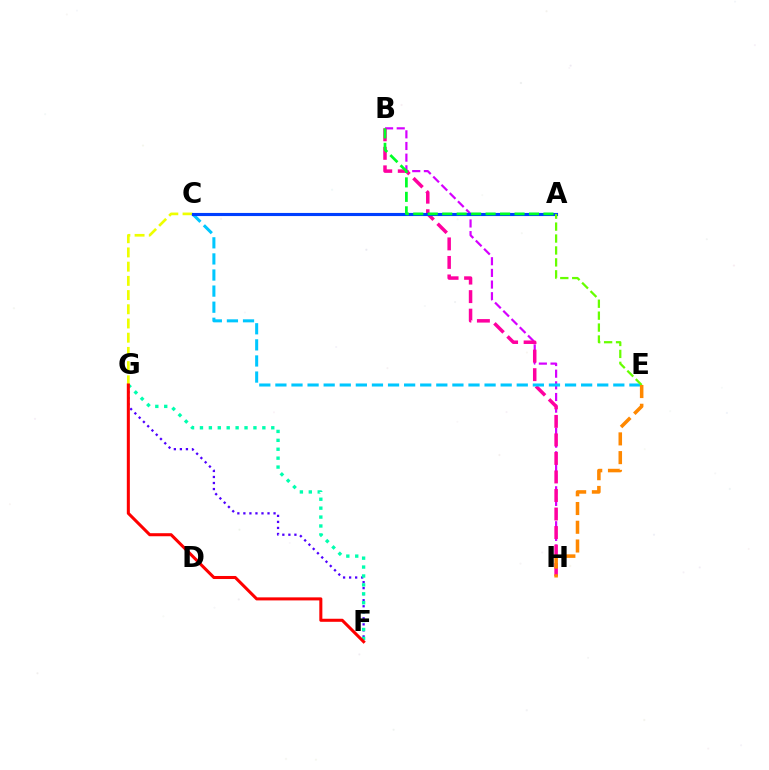{('F', 'G'): [{'color': '#4f00ff', 'line_style': 'dotted', 'thickness': 1.64}, {'color': '#00ffaf', 'line_style': 'dotted', 'thickness': 2.42}, {'color': '#ff0000', 'line_style': 'solid', 'thickness': 2.19}], ('B', 'H'): [{'color': '#d600ff', 'line_style': 'dashed', 'thickness': 1.58}, {'color': '#ff00a0', 'line_style': 'dashed', 'thickness': 2.52}], ('C', 'G'): [{'color': '#eeff00', 'line_style': 'dashed', 'thickness': 1.93}], ('C', 'E'): [{'color': '#00c7ff', 'line_style': 'dashed', 'thickness': 2.19}], ('A', 'C'): [{'color': '#003fff', 'line_style': 'solid', 'thickness': 2.24}], ('A', 'B'): [{'color': '#00ff27', 'line_style': 'dashed', 'thickness': 1.97}], ('A', 'E'): [{'color': '#66ff00', 'line_style': 'dashed', 'thickness': 1.62}], ('E', 'H'): [{'color': '#ff8800', 'line_style': 'dashed', 'thickness': 2.55}]}